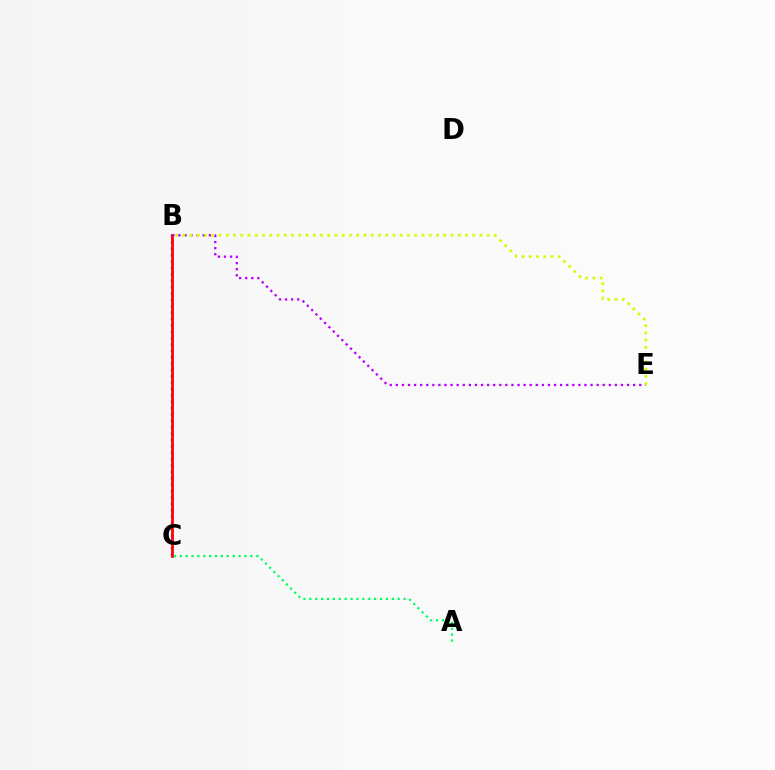{('B', 'C'): [{'color': '#0074ff', 'line_style': 'dotted', 'thickness': 1.73}, {'color': '#ff0000', 'line_style': 'solid', 'thickness': 1.99}], ('B', 'E'): [{'color': '#b900ff', 'line_style': 'dotted', 'thickness': 1.65}, {'color': '#d1ff00', 'line_style': 'dotted', 'thickness': 1.97}], ('A', 'C'): [{'color': '#00ff5c', 'line_style': 'dotted', 'thickness': 1.6}]}